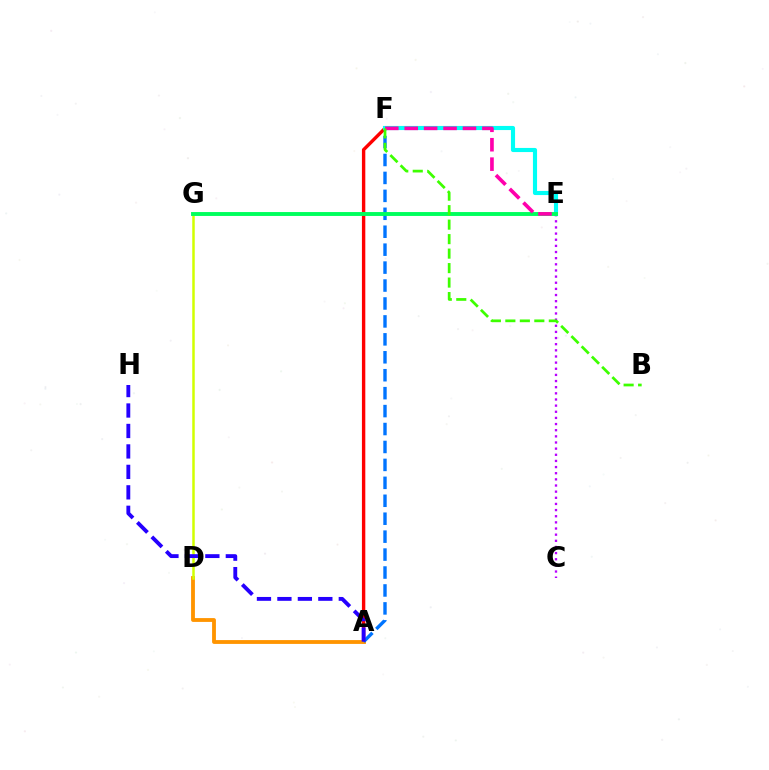{('A', 'F'): [{'color': '#ff0000', 'line_style': 'solid', 'thickness': 2.44}, {'color': '#0074ff', 'line_style': 'dashed', 'thickness': 2.44}], ('A', 'D'): [{'color': '#ff9400', 'line_style': 'solid', 'thickness': 2.76}], ('C', 'E'): [{'color': '#b900ff', 'line_style': 'dotted', 'thickness': 1.67}], ('E', 'F'): [{'color': '#00fff6', 'line_style': 'solid', 'thickness': 2.97}, {'color': '#ff00ac', 'line_style': 'dashed', 'thickness': 2.64}], ('D', 'G'): [{'color': '#d1ff00', 'line_style': 'solid', 'thickness': 1.8}], ('A', 'H'): [{'color': '#2500ff', 'line_style': 'dashed', 'thickness': 2.78}], ('E', 'G'): [{'color': '#00ff5c', 'line_style': 'solid', 'thickness': 2.8}], ('B', 'F'): [{'color': '#3dff00', 'line_style': 'dashed', 'thickness': 1.97}]}